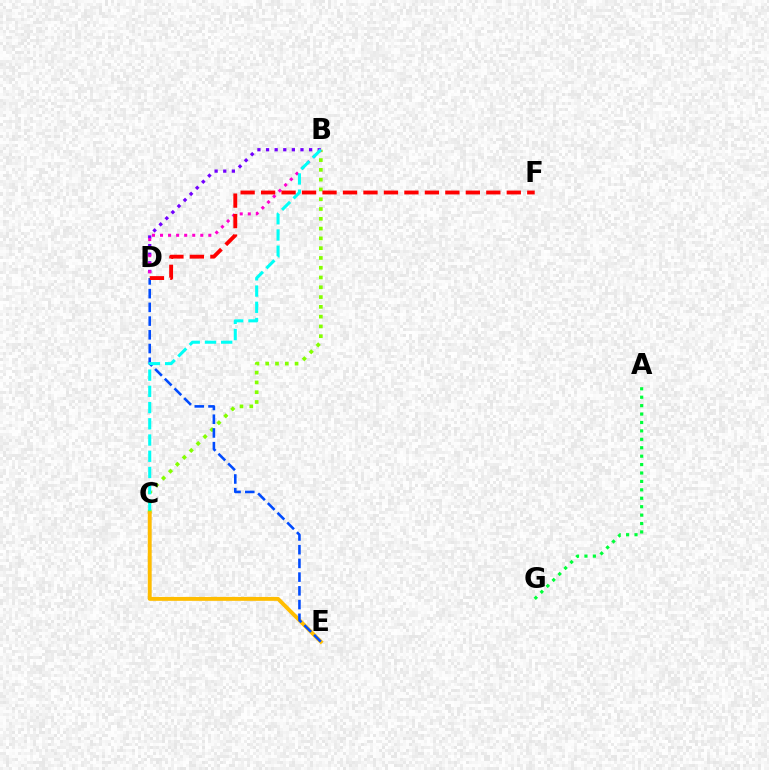{('B', 'D'): [{'color': '#7200ff', 'line_style': 'dotted', 'thickness': 2.34}, {'color': '#ff00cf', 'line_style': 'dotted', 'thickness': 2.19}], ('B', 'C'): [{'color': '#84ff00', 'line_style': 'dotted', 'thickness': 2.66}, {'color': '#00fff6', 'line_style': 'dashed', 'thickness': 2.2}], ('C', 'E'): [{'color': '#ffbd00', 'line_style': 'solid', 'thickness': 2.81}], ('D', 'E'): [{'color': '#004bff', 'line_style': 'dashed', 'thickness': 1.86}], ('D', 'F'): [{'color': '#ff0000', 'line_style': 'dashed', 'thickness': 2.78}], ('A', 'G'): [{'color': '#00ff39', 'line_style': 'dotted', 'thickness': 2.29}]}